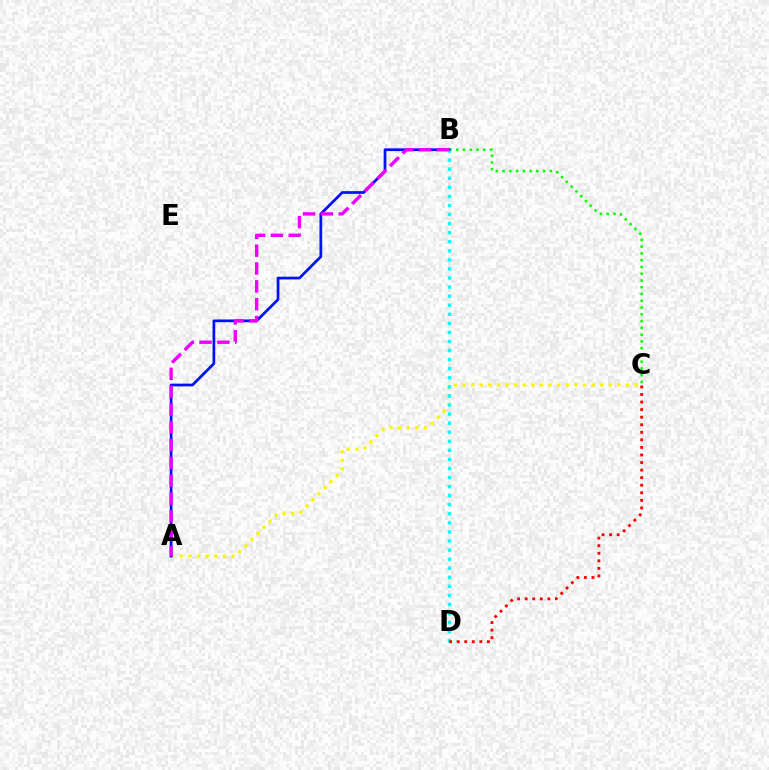{('A', 'C'): [{'color': '#fcf500', 'line_style': 'dotted', 'thickness': 2.34}], ('B', 'C'): [{'color': '#08ff00', 'line_style': 'dotted', 'thickness': 1.84}], ('A', 'B'): [{'color': '#0010ff', 'line_style': 'solid', 'thickness': 1.96}, {'color': '#ee00ff', 'line_style': 'dashed', 'thickness': 2.42}], ('B', 'D'): [{'color': '#00fff6', 'line_style': 'dotted', 'thickness': 2.46}], ('C', 'D'): [{'color': '#ff0000', 'line_style': 'dotted', 'thickness': 2.05}]}